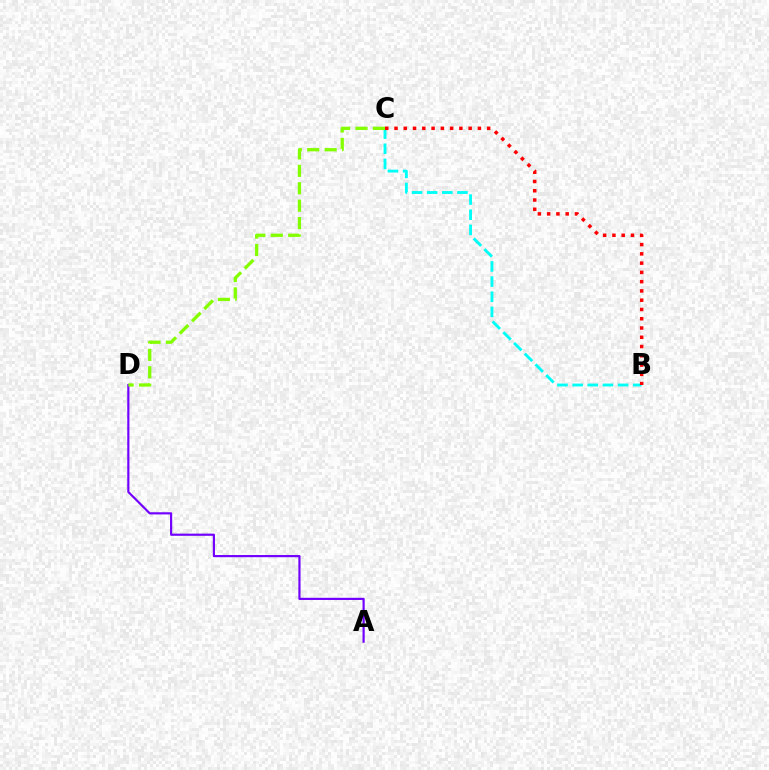{('A', 'D'): [{'color': '#7200ff', 'line_style': 'solid', 'thickness': 1.57}], ('B', 'C'): [{'color': '#00fff6', 'line_style': 'dashed', 'thickness': 2.06}, {'color': '#ff0000', 'line_style': 'dotted', 'thickness': 2.52}], ('C', 'D'): [{'color': '#84ff00', 'line_style': 'dashed', 'thickness': 2.37}]}